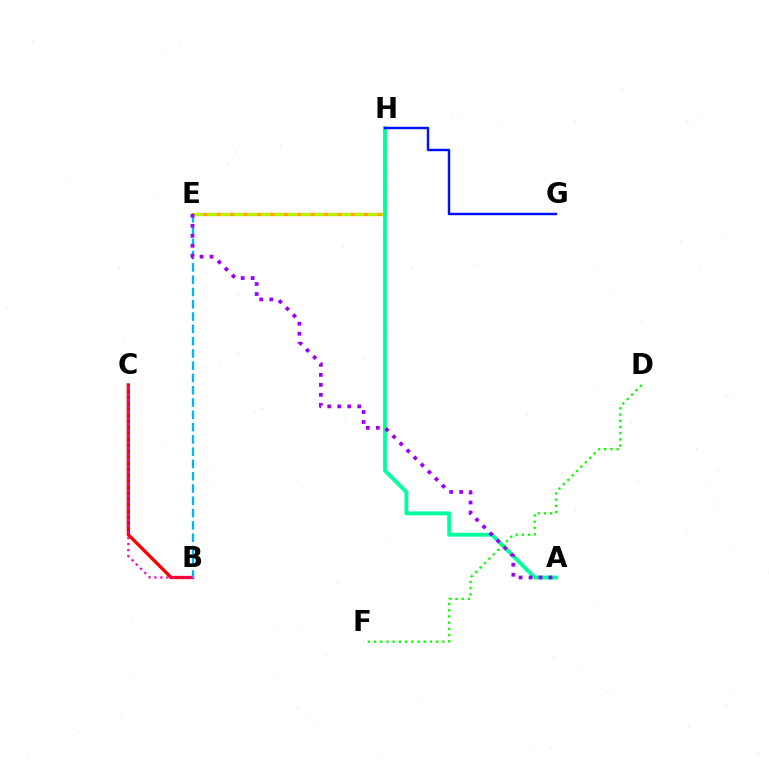{('E', 'H'): [{'color': '#ffa500', 'line_style': 'solid', 'thickness': 2.41}, {'color': '#b3ff00', 'line_style': 'dashed', 'thickness': 1.82}], ('B', 'C'): [{'color': '#ff0000', 'line_style': 'solid', 'thickness': 2.39}, {'color': '#ff00bd', 'line_style': 'dotted', 'thickness': 1.63}], ('B', 'E'): [{'color': '#00b5ff', 'line_style': 'dashed', 'thickness': 1.67}], ('A', 'H'): [{'color': '#00ff9d', 'line_style': 'solid', 'thickness': 2.79}], ('D', 'F'): [{'color': '#08ff00', 'line_style': 'dotted', 'thickness': 1.69}], ('G', 'H'): [{'color': '#0010ff', 'line_style': 'solid', 'thickness': 1.75}], ('A', 'E'): [{'color': '#9b00ff', 'line_style': 'dotted', 'thickness': 2.71}]}